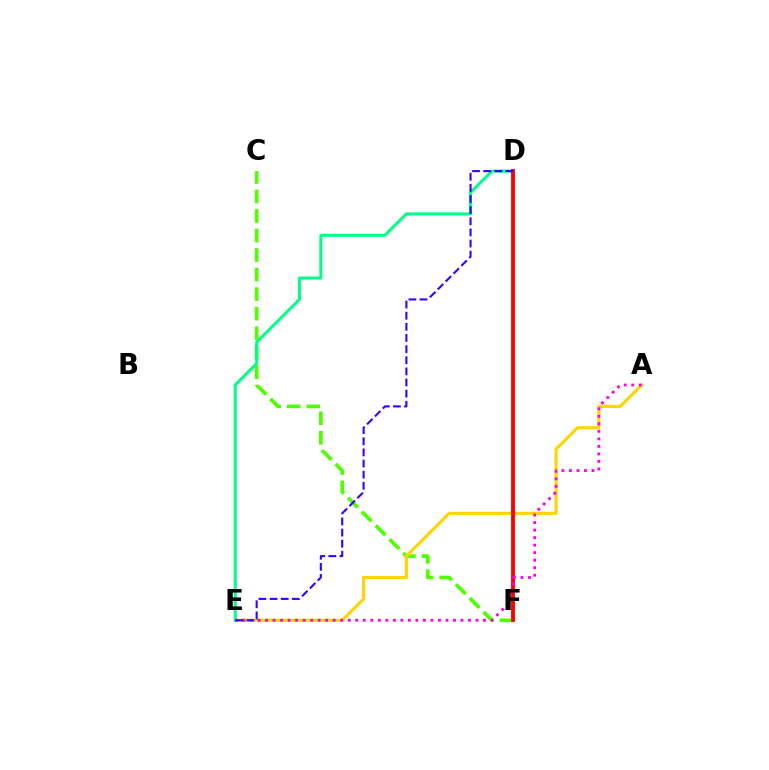{('C', 'F'): [{'color': '#4fff00', 'line_style': 'dashed', 'thickness': 2.65}], ('A', 'E'): [{'color': '#ffd500', 'line_style': 'solid', 'thickness': 2.23}, {'color': '#ff00ed', 'line_style': 'dotted', 'thickness': 2.04}], ('D', 'F'): [{'color': '#009eff', 'line_style': 'dotted', 'thickness': 2.1}, {'color': '#ff0000', 'line_style': 'solid', 'thickness': 2.78}], ('D', 'E'): [{'color': '#00ff86', 'line_style': 'solid', 'thickness': 2.19}, {'color': '#3700ff', 'line_style': 'dashed', 'thickness': 1.51}]}